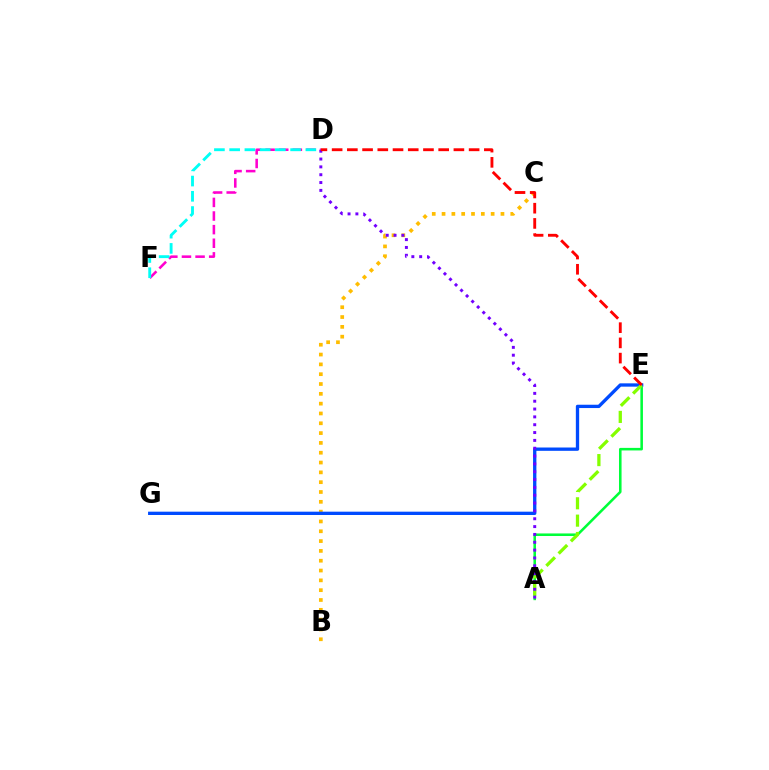{('B', 'C'): [{'color': '#ffbd00', 'line_style': 'dotted', 'thickness': 2.67}], ('D', 'F'): [{'color': '#ff00cf', 'line_style': 'dashed', 'thickness': 1.85}, {'color': '#00fff6', 'line_style': 'dashed', 'thickness': 2.07}], ('A', 'E'): [{'color': '#00ff39', 'line_style': 'solid', 'thickness': 1.84}, {'color': '#84ff00', 'line_style': 'dashed', 'thickness': 2.36}], ('E', 'G'): [{'color': '#004bff', 'line_style': 'solid', 'thickness': 2.39}], ('A', 'D'): [{'color': '#7200ff', 'line_style': 'dotted', 'thickness': 2.13}], ('D', 'E'): [{'color': '#ff0000', 'line_style': 'dashed', 'thickness': 2.07}]}